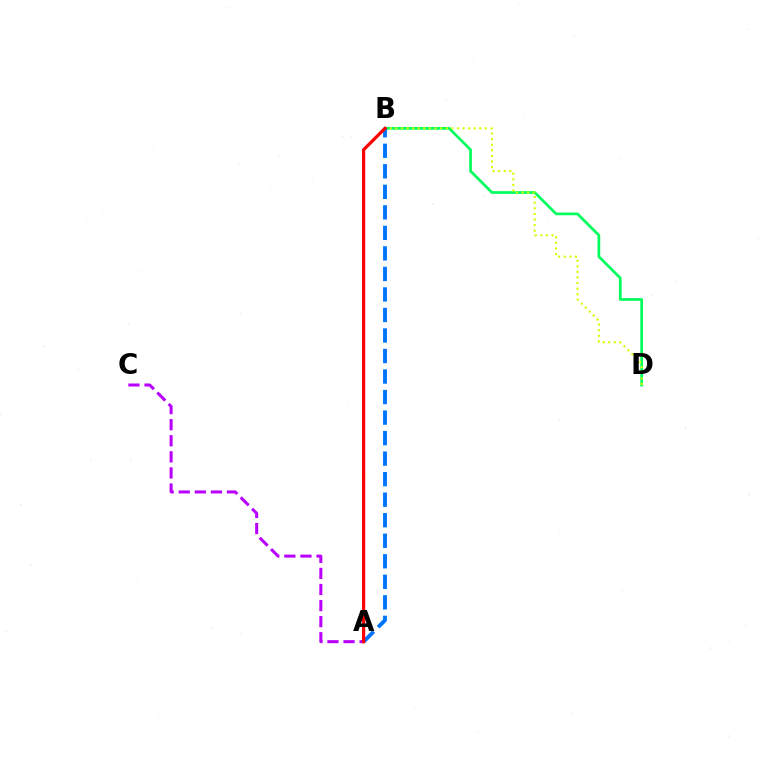{('B', 'D'): [{'color': '#00ff5c', 'line_style': 'solid', 'thickness': 1.95}, {'color': '#d1ff00', 'line_style': 'dotted', 'thickness': 1.52}], ('A', 'B'): [{'color': '#0074ff', 'line_style': 'dashed', 'thickness': 2.79}, {'color': '#ff0000', 'line_style': 'solid', 'thickness': 2.31}], ('A', 'C'): [{'color': '#b900ff', 'line_style': 'dashed', 'thickness': 2.18}]}